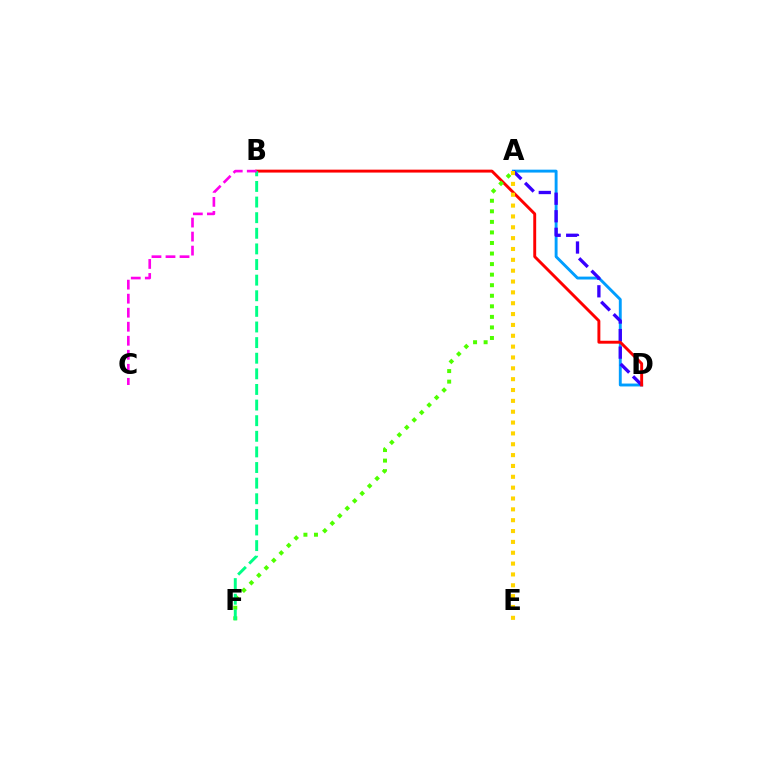{('A', 'D'): [{'color': '#009eff', 'line_style': 'solid', 'thickness': 2.08}, {'color': '#3700ff', 'line_style': 'dashed', 'thickness': 2.38}], ('B', 'D'): [{'color': '#ff0000', 'line_style': 'solid', 'thickness': 2.1}], ('A', 'E'): [{'color': '#ffd500', 'line_style': 'dotted', 'thickness': 2.95}], ('A', 'F'): [{'color': '#4fff00', 'line_style': 'dotted', 'thickness': 2.87}], ('B', 'F'): [{'color': '#00ff86', 'line_style': 'dashed', 'thickness': 2.12}], ('B', 'C'): [{'color': '#ff00ed', 'line_style': 'dashed', 'thickness': 1.91}]}